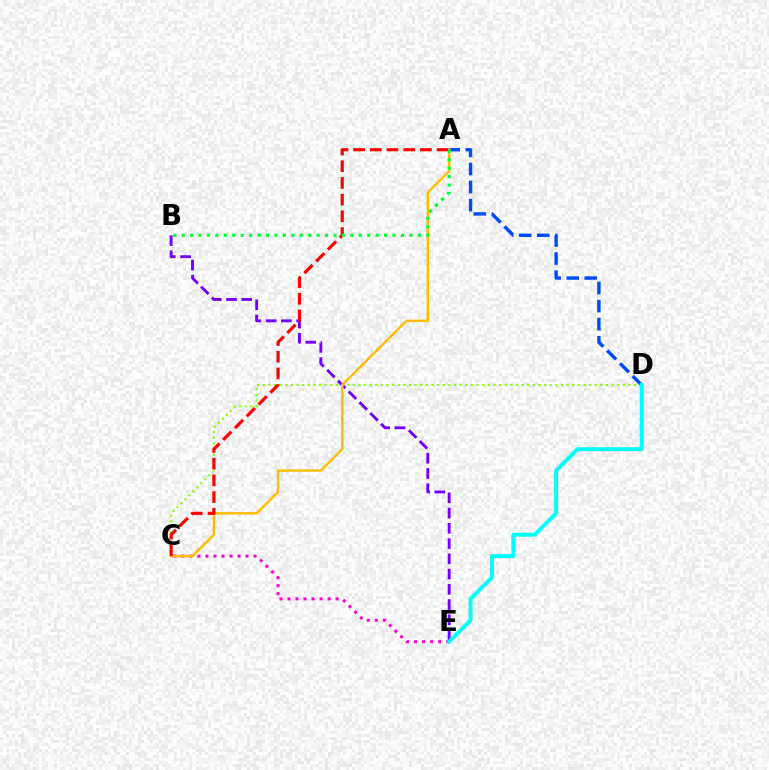{('C', 'E'): [{'color': '#ff00cf', 'line_style': 'dotted', 'thickness': 2.18}], ('B', 'E'): [{'color': '#7200ff', 'line_style': 'dashed', 'thickness': 2.07}], ('C', 'D'): [{'color': '#84ff00', 'line_style': 'dotted', 'thickness': 1.53}], ('A', 'D'): [{'color': '#004bff', 'line_style': 'dashed', 'thickness': 2.45}], ('A', 'C'): [{'color': '#ffbd00', 'line_style': 'solid', 'thickness': 1.76}, {'color': '#ff0000', 'line_style': 'dashed', 'thickness': 2.27}], ('A', 'B'): [{'color': '#00ff39', 'line_style': 'dotted', 'thickness': 2.29}], ('D', 'E'): [{'color': '#00fff6', 'line_style': 'solid', 'thickness': 2.83}]}